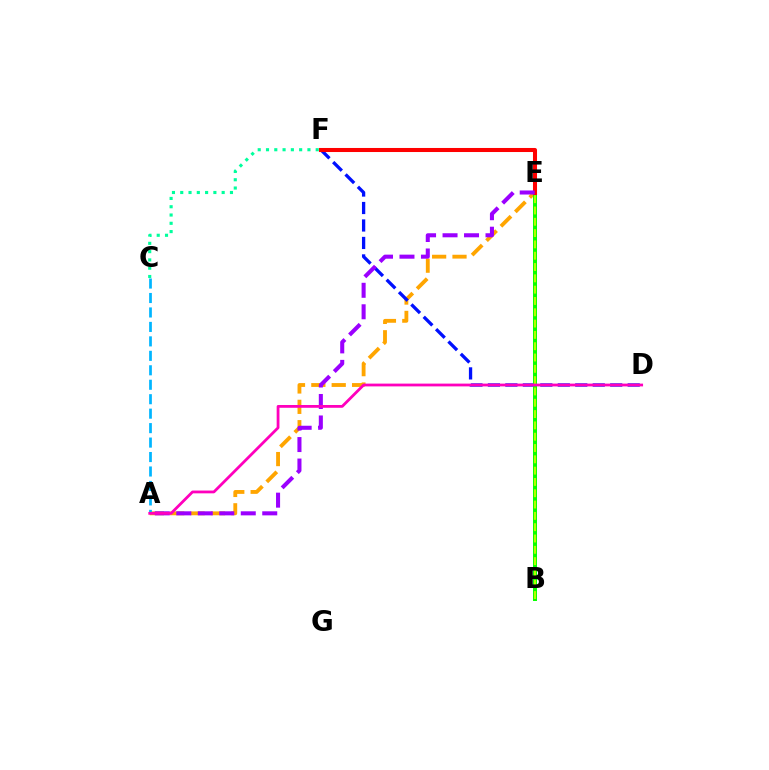{('A', 'E'): [{'color': '#ffa500', 'line_style': 'dashed', 'thickness': 2.77}, {'color': '#9b00ff', 'line_style': 'dashed', 'thickness': 2.92}], ('D', 'F'): [{'color': '#0010ff', 'line_style': 'dashed', 'thickness': 2.37}], ('B', 'E'): [{'color': '#08ff00', 'line_style': 'solid', 'thickness': 2.87}, {'color': '#b3ff00', 'line_style': 'dashed', 'thickness': 1.54}], ('E', 'F'): [{'color': '#ff0000', 'line_style': 'solid', 'thickness': 2.92}], ('A', 'C'): [{'color': '#00b5ff', 'line_style': 'dashed', 'thickness': 1.96}], ('A', 'D'): [{'color': '#ff00bd', 'line_style': 'solid', 'thickness': 2.0}], ('C', 'F'): [{'color': '#00ff9d', 'line_style': 'dotted', 'thickness': 2.25}]}